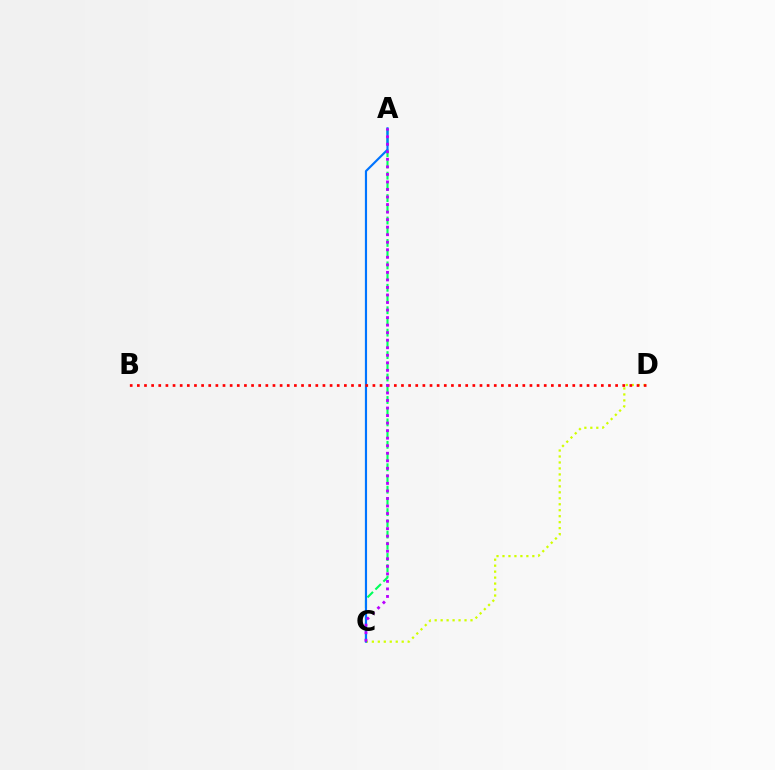{('A', 'C'): [{'color': '#00ff5c', 'line_style': 'dashed', 'thickness': 1.52}, {'color': '#0074ff', 'line_style': 'solid', 'thickness': 1.56}, {'color': '#b900ff', 'line_style': 'dotted', 'thickness': 2.05}], ('C', 'D'): [{'color': '#d1ff00', 'line_style': 'dotted', 'thickness': 1.62}], ('B', 'D'): [{'color': '#ff0000', 'line_style': 'dotted', 'thickness': 1.94}]}